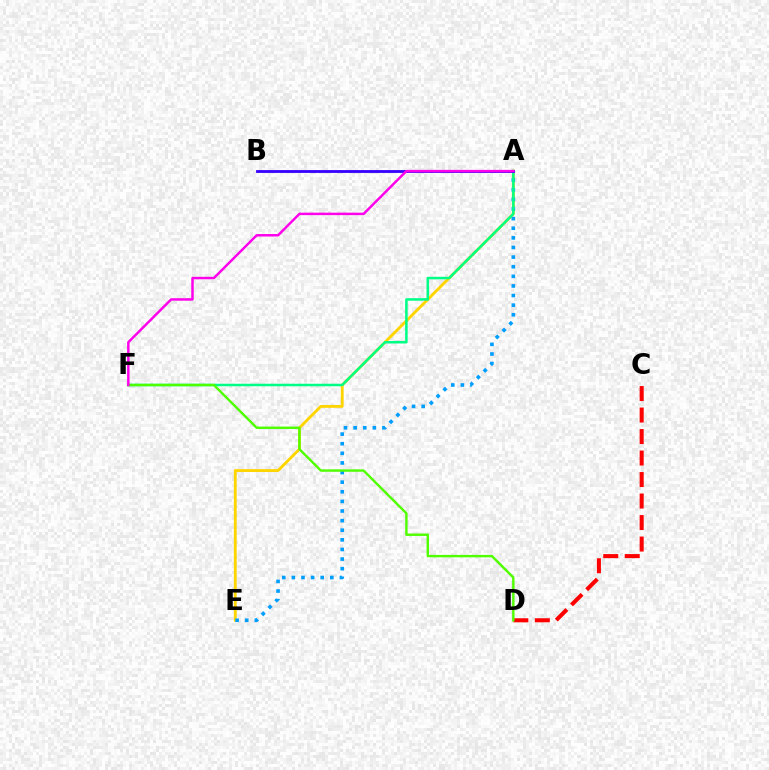{('A', 'E'): [{'color': '#ffd500', 'line_style': 'solid', 'thickness': 2.05}, {'color': '#009eff', 'line_style': 'dotted', 'thickness': 2.61}], ('C', 'D'): [{'color': '#ff0000', 'line_style': 'dashed', 'thickness': 2.92}], ('A', 'F'): [{'color': '#00ff86', 'line_style': 'solid', 'thickness': 1.82}, {'color': '#ff00ed', 'line_style': 'solid', 'thickness': 1.78}], ('A', 'B'): [{'color': '#3700ff', 'line_style': 'solid', 'thickness': 2.04}], ('D', 'F'): [{'color': '#4fff00', 'line_style': 'solid', 'thickness': 1.73}]}